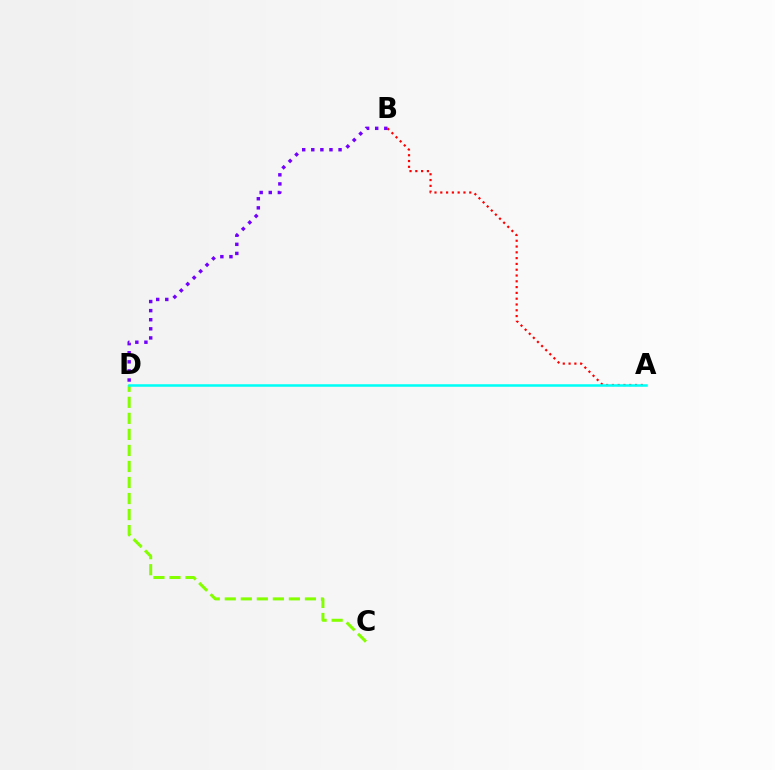{('A', 'B'): [{'color': '#ff0000', 'line_style': 'dotted', 'thickness': 1.57}], ('C', 'D'): [{'color': '#84ff00', 'line_style': 'dashed', 'thickness': 2.18}], ('A', 'D'): [{'color': '#00fff6', 'line_style': 'solid', 'thickness': 1.83}], ('B', 'D'): [{'color': '#7200ff', 'line_style': 'dotted', 'thickness': 2.47}]}